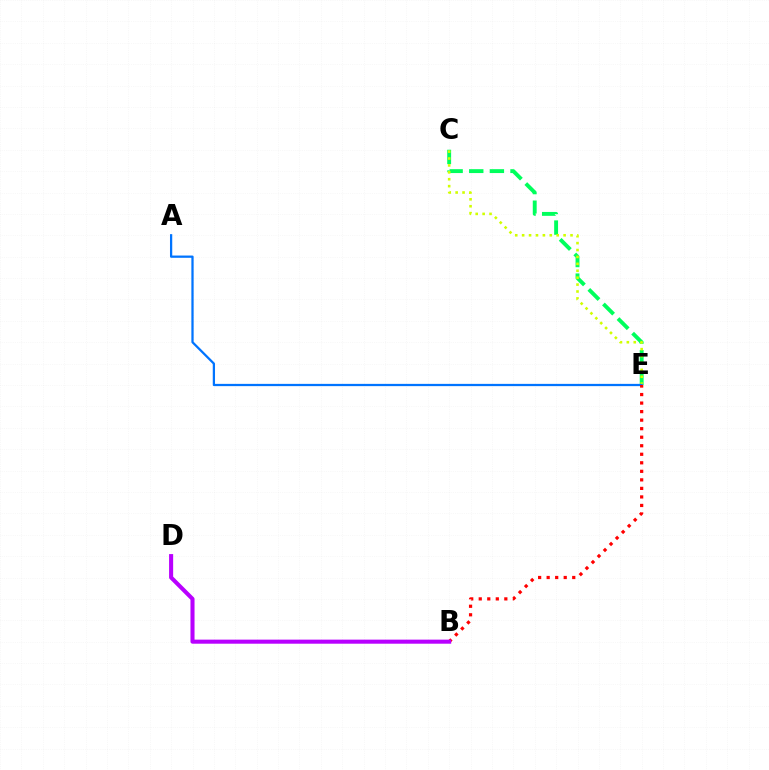{('C', 'E'): [{'color': '#00ff5c', 'line_style': 'dashed', 'thickness': 2.8}, {'color': '#d1ff00', 'line_style': 'dotted', 'thickness': 1.88}], ('A', 'E'): [{'color': '#0074ff', 'line_style': 'solid', 'thickness': 1.63}], ('B', 'E'): [{'color': '#ff0000', 'line_style': 'dotted', 'thickness': 2.32}], ('B', 'D'): [{'color': '#b900ff', 'line_style': 'solid', 'thickness': 2.93}]}